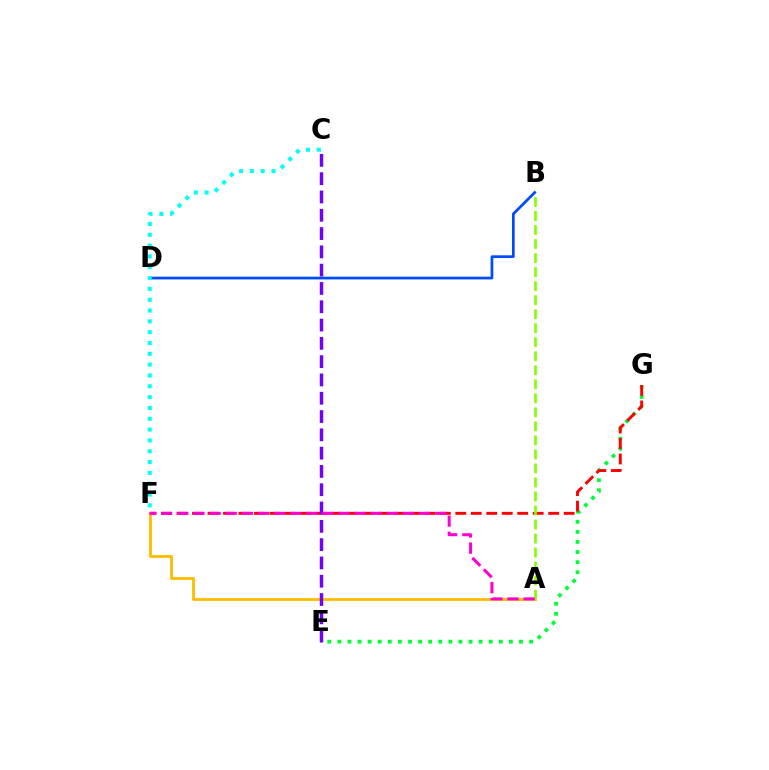{('A', 'F'): [{'color': '#ffbd00', 'line_style': 'solid', 'thickness': 2.02}, {'color': '#ff00cf', 'line_style': 'dashed', 'thickness': 2.19}], ('B', 'D'): [{'color': '#004bff', 'line_style': 'solid', 'thickness': 1.97}], ('E', 'G'): [{'color': '#00ff39', 'line_style': 'dotted', 'thickness': 2.74}], ('F', 'G'): [{'color': '#ff0000', 'line_style': 'dashed', 'thickness': 2.1}], ('A', 'B'): [{'color': '#84ff00', 'line_style': 'dashed', 'thickness': 1.9}], ('C', 'E'): [{'color': '#7200ff', 'line_style': 'dashed', 'thickness': 2.49}], ('C', 'F'): [{'color': '#00fff6', 'line_style': 'dotted', 'thickness': 2.94}]}